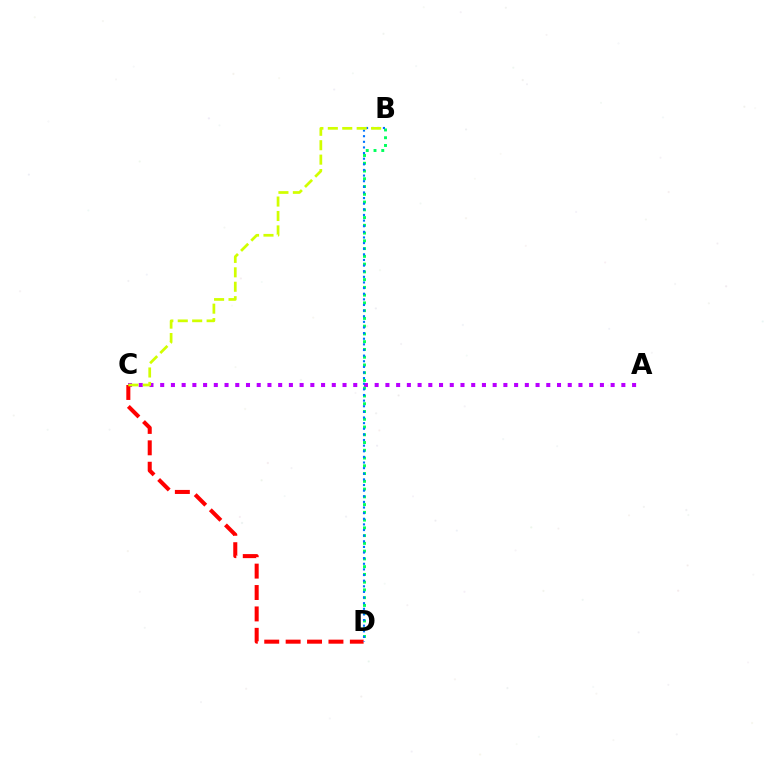{('A', 'C'): [{'color': '#b900ff', 'line_style': 'dotted', 'thickness': 2.91}], ('B', 'D'): [{'color': '#00ff5c', 'line_style': 'dotted', 'thickness': 2.11}, {'color': '#0074ff', 'line_style': 'dotted', 'thickness': 1.53}], ('C', 'D'): [{'color': '#ff0000', 'line_style': 'dashed', 'thickness': 2.91}], ('B', 'C'): [{'color': '#d1ff00', 'line_style': 'dashed', 'thickness': 1.96}]}